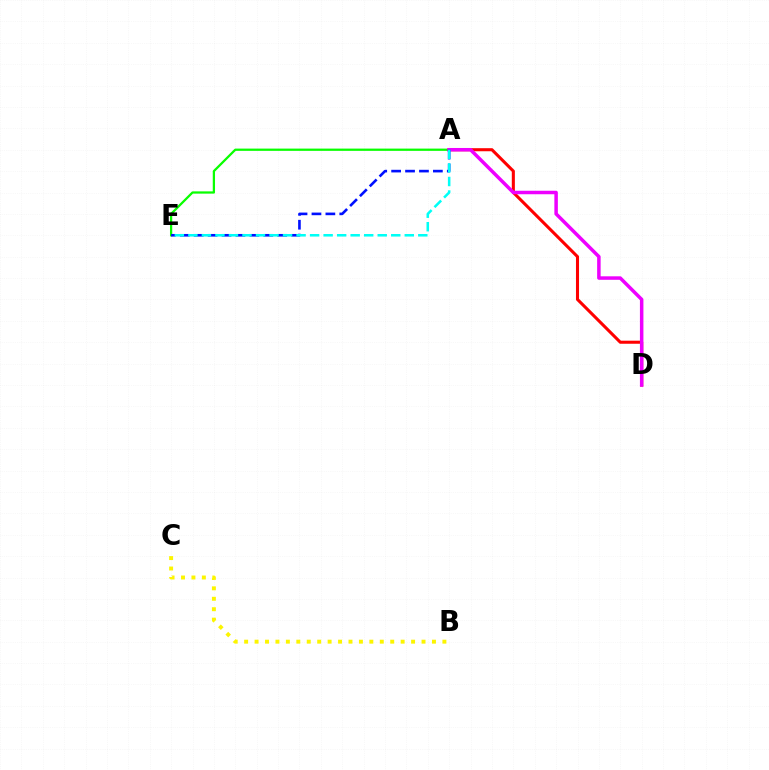{('A', 'E'): [{'color': '#08ff00', 'line_style': 'solid', 'thickness': 1.63}, {'color': '#0010ff', 'line_style': 'dashed', 'thickness': 1.89}, {'color': '#00fff6', 'line_style': 'dashed', 'thickness': 1.84}], ('A', 'D'): [{'color': '#ff0000', 'line_style': 'solid', 'thickness': 2.21}, {'color': '#ee00ff', 'line_style': 'solid', 'thickness': 2.51}], ('B', 'C'): [{'color': '#fcf500', 'line_style': 'dotted', 'thickness': 2.84}]}